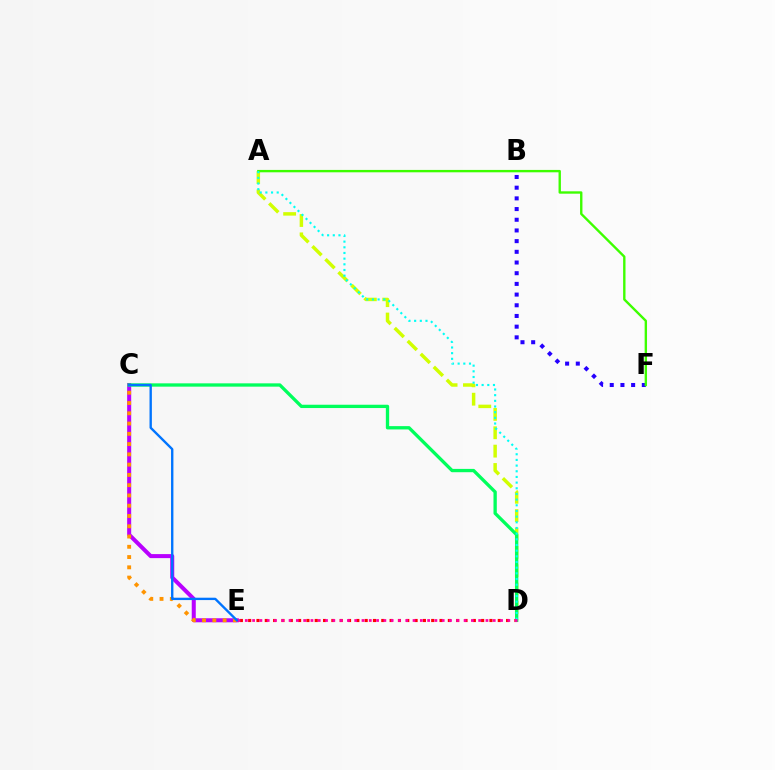{('A', 'D'): [{'color': '#d1ff00', 'line_style': 'dashed', 'thickness': 2.5}, {'color': '#00fff6', 'line_style': 'dotted', 'thickness': 1.54}], ('B', 'F'): [{'color': '#2500ff', 'line_style': 'dotted', 'thickness': 2.9}], ('D', 'E'): [{'color': '#ff0000', 'line_style': 'dotted', 'thickness': 2.26}, {'color': '#ff00ac', 'line_style': 'dotted', 'thickness': 1.98}], ('A', 'F'): [{'color': '#3dff00', 'line_style': 'solid', 'thickness': 1.71}], ('C', 'E'): [{'color': '#b900ff', 'line_style': 'solid', 'thickness': 2.9}, {'color': '#ff9400', 'line_style': 'dotted', 'thickness': 2.79}, {'color': '#0074ff', 'line_style': 'solid', 'thickness': 1.7}], ('C', 'D'): [{'color': '#00ff5c', 'line_style': 'solid', 'thickness': 2.38}]}